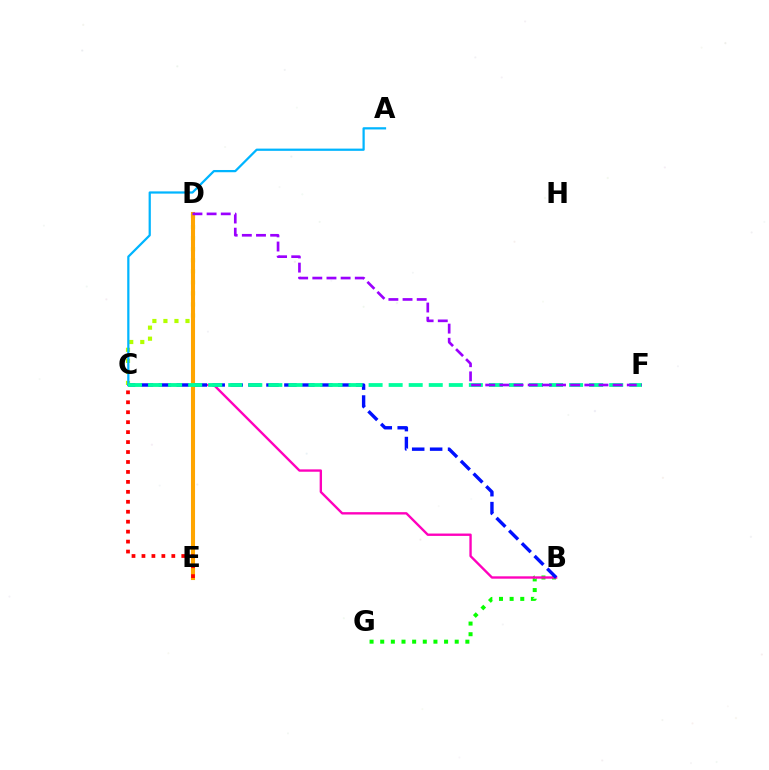{('B', 'G'): [{'color': '#08ff00', 'line_style': 'dotted', 'thickness': 2.89}], ('C', 'D'): [{'color': '#b3ff00', 'line_style': 'dotted', 'thickness': 3.0}], ('B', 'C'): [{'color': '#ff00bd', 'line_style': 'solid', 'thickness': 1.7}, {'color': '#0010ff', 'line_style': 'dashed', 'thickness': 2.44}], ('D', 'E'): [{'color': '#ffa500', 'line_style': 'solid', 'thickness': 2.94}], ('A', 'C'): [{'color': '#00b5ff', 'line_style': 'solid', 'thickness': 1.61}], ('C', 'F'): [{'color': '#00ff9d', 'line_style': 'dashed', 'thickness': 2.72}], ('D', 'F'): [{'color': '#9b00ff', 'line_style': 'dashed', 'thickness': 1.92}], ('C', 'E'): [{'color': '#ff0000', 'line_style': 'dotted', 'thickness': 2.7}]}